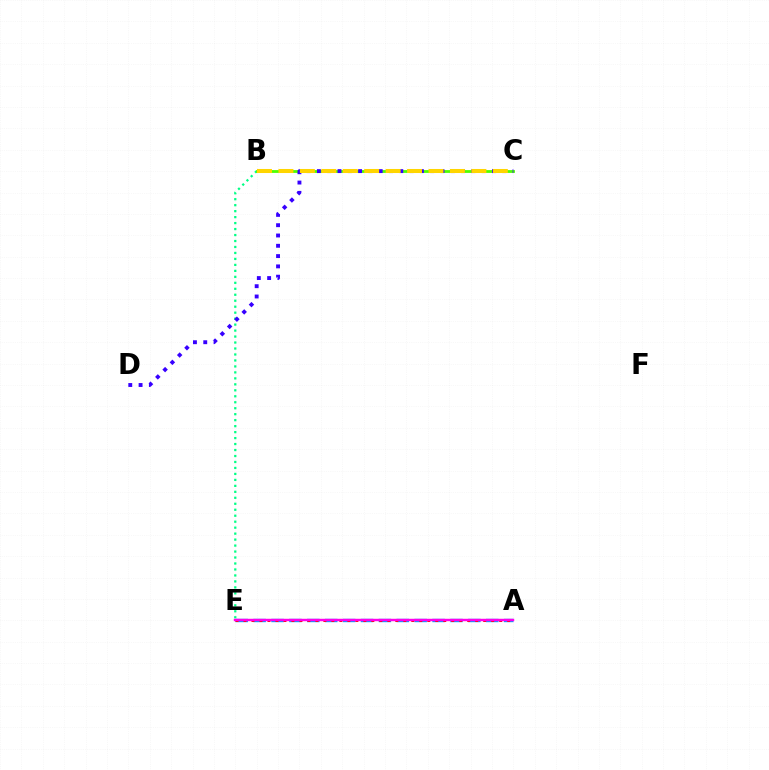{('B', 'E'): [{'color': '#00ff86', 'line_style': 'dotted', 'thickness': 1.62}], ('A', 'E'): [{'color': '#009eff', 'line_style': 'dashed', 'thickness': 2.43}, {'color': '#ff0000', 'line_style': 'dotted', 'thickness': 2.17}, {'color': '#ff00ed', 'line_style': 'solid', 'thickness': 1.75}], ('B', 'C'): [{'color': '#4fff00', 'line_style': 'solid', 'thickness': 2.02}, {'color': '#ffd500', 'line_style': 'dashed', 'thickness': 2.91}], ('C', 'D'): [{'color': '#3700ff', 'line_style': 'dotted', 'thickness': 2.8}]}